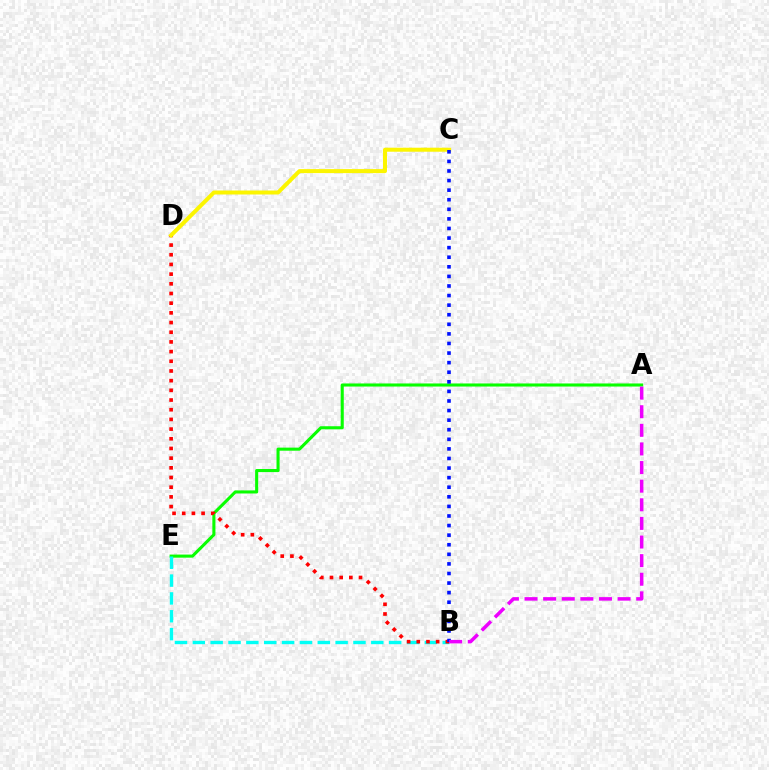{('A', 'E'): [{'color': '#08ff00', 'line_style': 'solid', 'thickness': 2.22}], ('B', 'E'): [{'color': '#00fff6', 'line_style': 'dashed', 'thickness': 2.42}], ('B', 'D'): [{'color': '#ff0000', 'line_style': 'dotted', 'thickness': 2.63}], ('C', 'D'): [{'color': '#fcf500', 'line_style': 'solid', 'thickness': 2.88}], ('B', 'C'): [{'color': '#0010ff', 'line_style': 'dotted', 'thickness': 2.6}], ('A', 'B'): [{'color': '#ee00ff', 'line_style': 'dashed', 'thickness': 2.53}]}